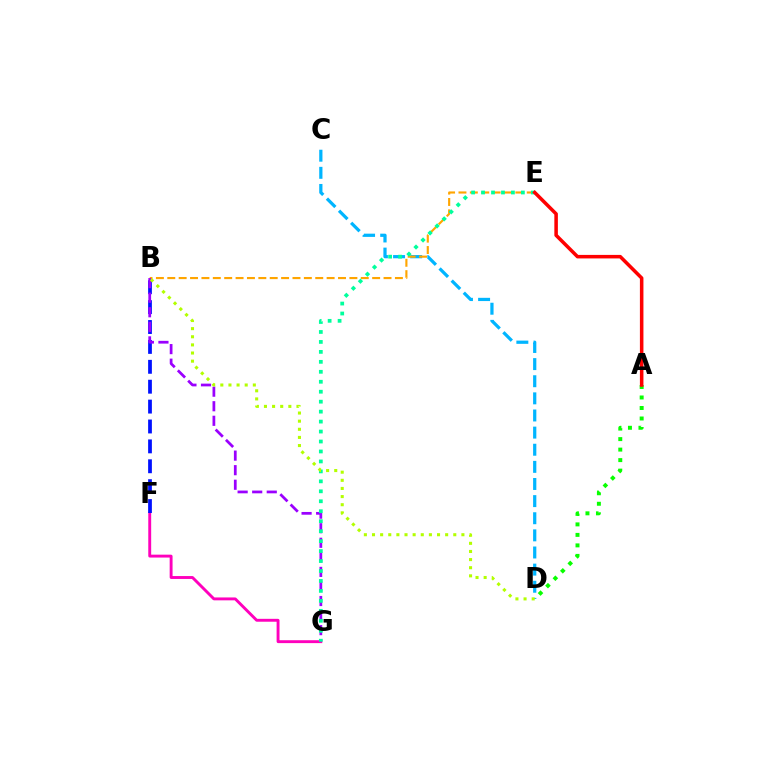{('F', 'G'): [{'color': '#ff00bd', 'line_style': 'solid', 'thickness': 2.09}], ('C', 'D'): [{'color': '#00b5ff', 'line_style': 'dashed', 'thickness': 2.33}], ('A', 'D'): [{'color': '#08ff00', 'line_style': 'dotted', 'thickness': 2.85}], ('B', 'E'): [{'color': '#ffa500', 'line_style': 'dashed', 'thickness': 1.55}], ('B', 'F'): [{'color': '#0010ff', 'line_style': 'dashed', 'thickness': 2.7}], ('B', 'G'): [{'color': '#9b00ff', 'line_style': 'dashed', 'thickness': 1.98}], ('E', 'G'): [{'color': '#00ff9d', 'line_style': 'dotted', 'thickness': 2.71}], ('B', 'D'): [{'color': '#b3ff00', 'line_style': 'dotted', 'thickness': 2.21}], ('A', 'E'): [{'color': '#ff0000', 'line_style': 'solid', 'thickness': 2.54}]}